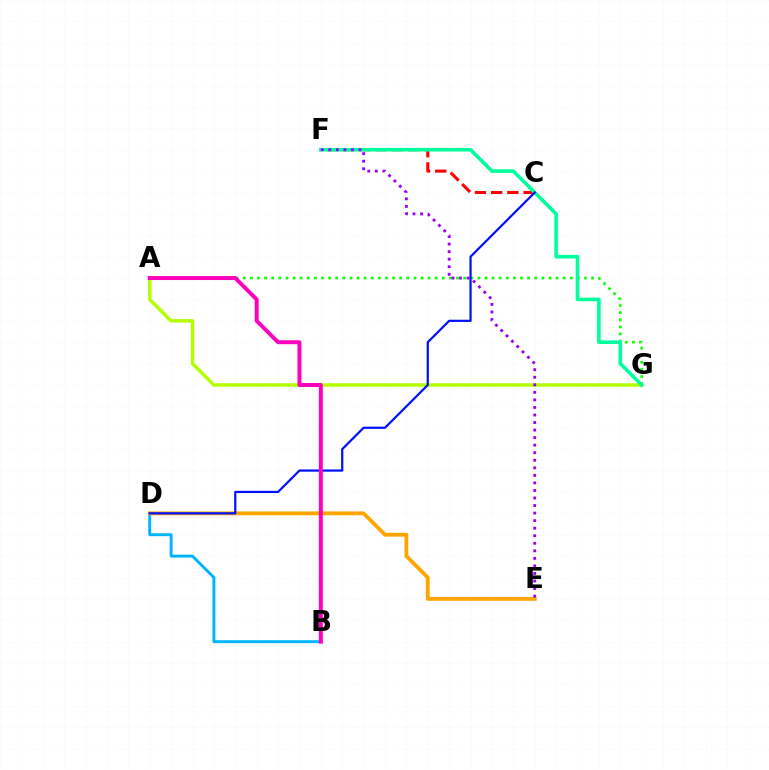{('C', 'F'): [{'color': '#ff0000', 'line_style': 'dashed', 'thickness': 2.2}], ('B', 'D'): [{'color': '#00b5ff', 'line_style': 'solid', 'thickness': 2.1}], ('A', 'G'): [{'color': '#08ff00', 'line_style': 'dotted', 'thickness': 1.93}, {'color': '#b3ff00', 'line_style': 'solid', 'thickness': 2.5}], ('D', 'E'): [{'color': '#ffa500', 'line_style': 'solid', 'thickness': 2.76}], ('F', 'G'): [{'color': '#00ff9d', 'line_style': 'solid', 'thickness': 2.6}], ('E', 'F'): [{'color': '#9b00ff', 'line_style': 'dotted', 'thickness': 2.05}], ('C', 'D'): [{'color': '#0010ff', 'line_style': 'solid', 'thickness': 1.6}], ('A', 'B'): [{'color': '#ff00bd', 'line_style': 'solid', 'thickness': 2.85}]}